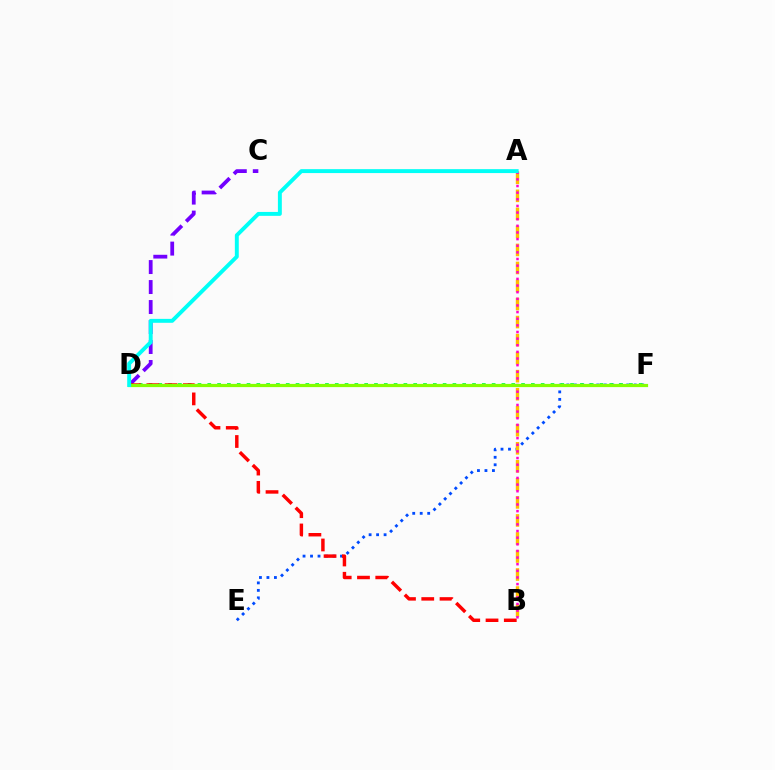{('E', 'F'): [{'color': '#004bff', 'line_style': 'dotted', 'thickness': 2.03}], ('C', 'D'): [{'color': '#7200ff', 'line_style': 'dashed', 'thickness': 2.72}], ('D', 'F'): [{'color': '#00ff39', 'line_style': 'dotted', 'thickness': 2.66}, {'color': '#84ff00', 'line_style': 'solid', 'thickness': 2.31}], ('A', 'B'): [{'color': '#ffbd00', 'line_style': 'dashed', 'thickness': 2.45}, {'color': '#ff00cf', 'line_style': 'dotted', 'thickness': 1.8}], ('B', 'D'): [{'color': '#ff0000', 'line_style': 'dashed', 'thickness': 2.48}], ('A', 'D'): [{'color': '#00fff6', 'line_style': 'solid', 'thickness': 2.82}]}